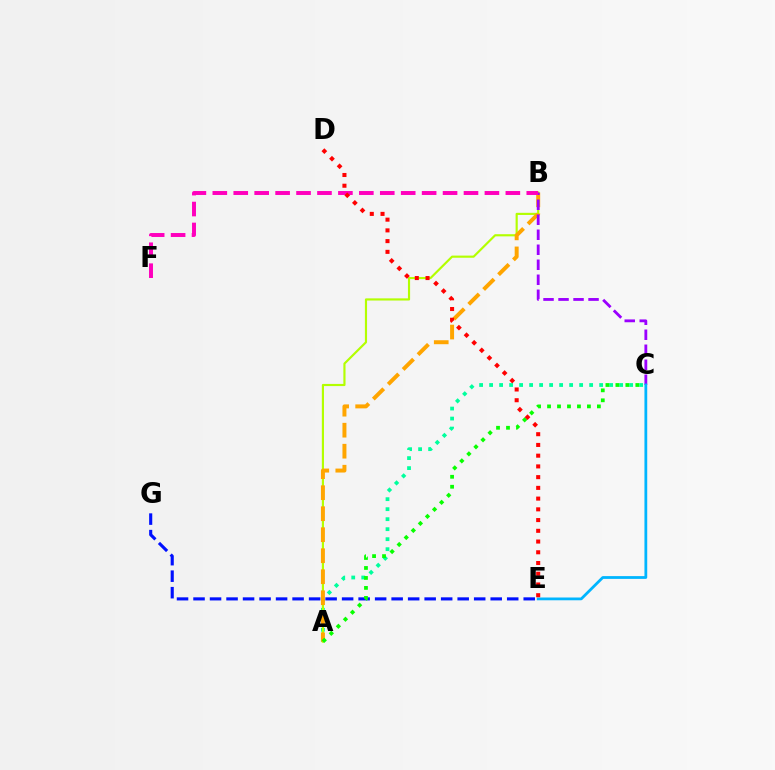{('E', 'G'): [{'color': '#0010ff', 'line_style': 'dashed', 'thickness': 2.24}], ('A', 'C'): [{'color': '#00ff9d', 'line_style': 'dotted', 'thickness': 2.72}, {'color': '#08ff00', 'line_style': 'dotted', 'thickness': 2.71}], ('A', 'B'): [{'color': '#b3ff00', 'line_style': 'solid', 'thickness': 1.55}, {'color': '#ffa500', 'line_style': 'dashed', 'thickness': 2.85}], ('B', 'C'): [{'color': '#9b00ff', 'line_style': 'dashed', 'thickness': 2.04}], ('B', 'F'): [{'color': '#ff00bd', 'line_style': 'dashed', 'thickness': 2.84}], ('C', 'E'): [{'color': '#00b5ff', 'line_style': 'solid', 'thickness': 2.0}], ('D', 'E'): [{'color': '#ff0000', 'line_style': 'dotted', 'thickness': 2.92}]}